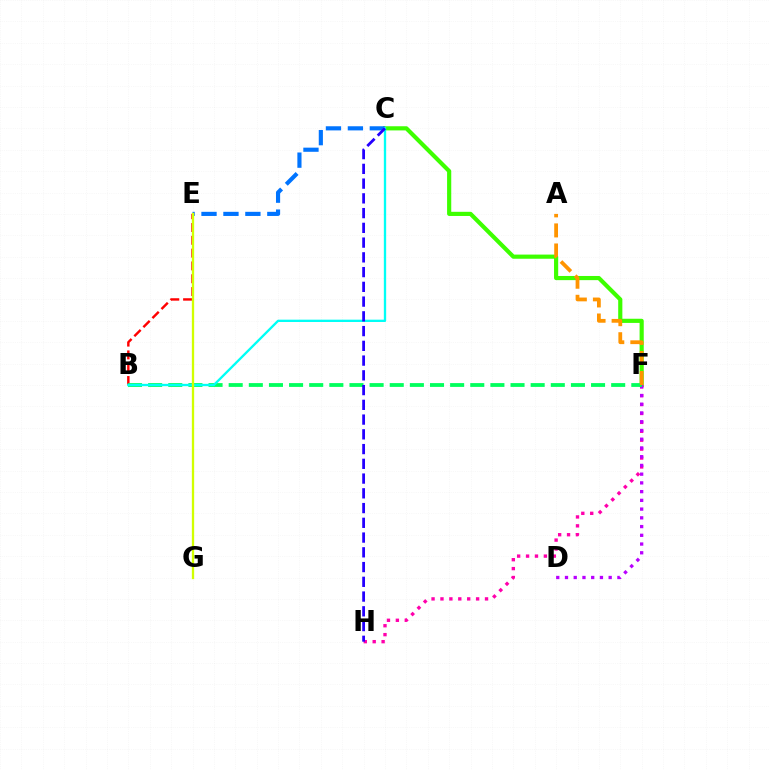{('C', 'F'): [{'color': '#3dff00', 'line_style': 'solid', 'thickness': 3.0}], ('B', 'E'): [{'color': '#ff0000', 'line_style': 'dashed', 'thickness': 1.74}], ('C', 'E'): [{'color': '#0074ff', 'line_style': 'dashed', 'thickness': 2.98}], ('F', 'H'): [{'color': '#ff00ac', 'line_style': 'dotted', 'thickness': 2.42}], ('D', 'F'): [{'color': '#b900ff', 'line_style': 'dotted', 'thickness': 2.37}], ('B', 'F'): [{'color': '#00ff5c', 'line_style': 'dashed', 'thickness': 2.73}], ('B', 'C'): [{'color': '#00fff6', 'line_style': 'solid', 'thickness': 1.67}], ('E', 'G'): [{'color': '#d1ff00', 'line_style': 'solid', 'thickness': 1.66}], ('C', 'H'): [{'color': '#2500ff', 'line_style': 'dashed', 'thickness': 2.0}], ('A', 'F'): [{'color': '#ff9400', 'line_style': 'dashed', 'thickness': 2.72}]}